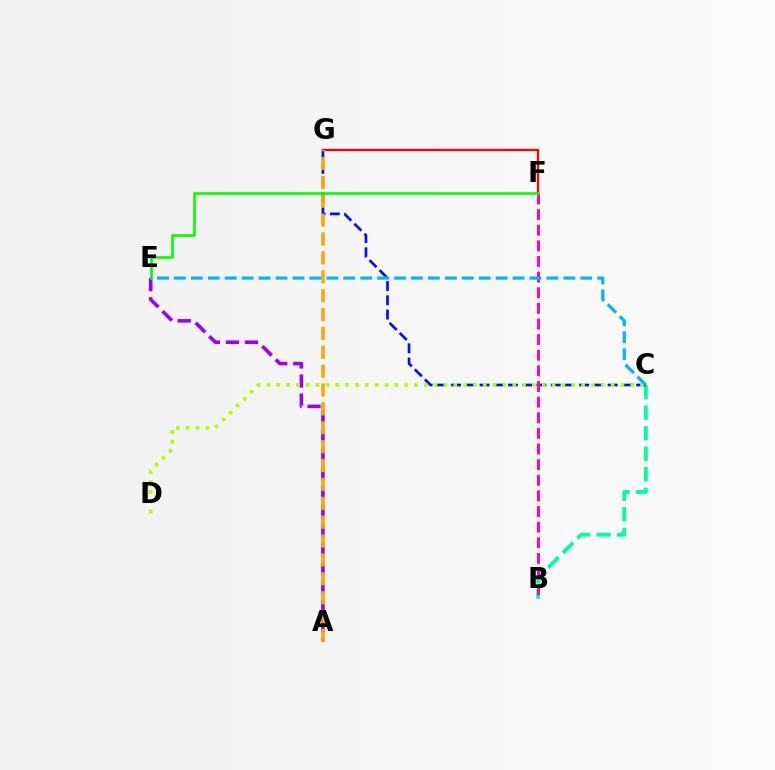{('B', 'C'): [{'color': '#00ff9d', 'line_style': 'dashed', 'thickness': 2.79}], ('C', 'G'): [{'color': '#0010ff', 'line_style': 'dashed', 'thickness': 1.93}], ('F', 'G'): [{'color': '#ff0000', 'line_style': 'solid', 'thickness': 1.66}], ('A', 'E'): [{'color': '#9b00ff', 'line_style': 'dashed', 'thickness': 2.58}], ('C', 'D'): [{'color': '#b3ff00', 'line_style': 'dotted', 'thickness': 2.67}], ('A', 'G'): [{'color': '#ffa500', 'line_style': 'dashed', 'thickness': 2.56}], ('B', 'F'): [{'color': '#ff00bd', 'line_style': 'dashed', 'thickness': 2.12}], ('E', 'F'): [{'color': '#08ff00', 'line_style': 'solid', 'thickness': 1.91}], ('C', 'E'): [{'color': '#00b5ff', 'line_style': 'dashed', 'thickness': 2.3}]}